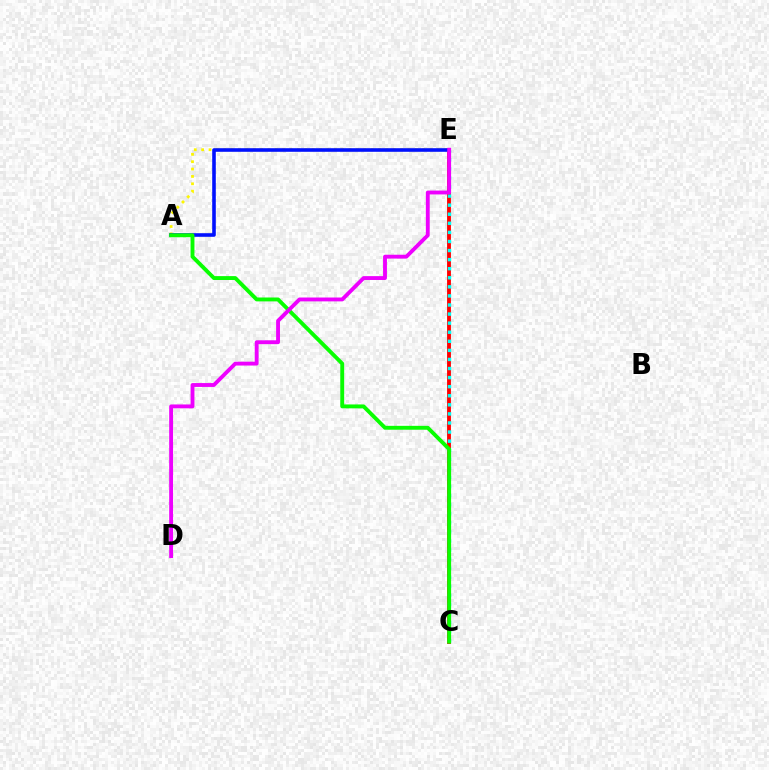{('C', 'E'): [{'color': '#ff0000', 'line_style': 'solid', 'thickness': 2.76}, {'color': '#00fff6', 'line_style': 'dotted', 'thickness': 2.47}], ('A', 'E'): [{'color': '#fcf500', 'line_style': 'dotted', 'thickness': 2.0}, {'color': '#0010ff', 'line_style': 'solid', 'thickness': 2.59}], ('A', 'C'): [{'color': '#08ff00', 'line_style': 'solid', 'thickness': 2.8}], ('D', 'E'): [{'color': '#ee00ff', 'line_style': 'solid', 'thickness': 2.78}]}